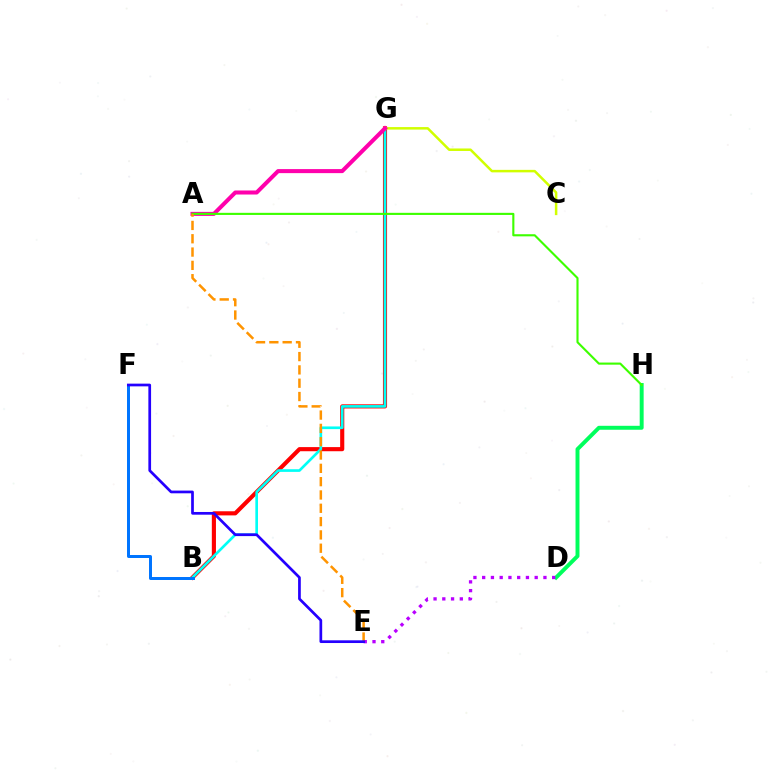{('B', 'G'): [{'color': '#ff0000', 'line_style': 'solid', 'thickness': 2.97}, {'color': '#00fff6', 'line_style': 'solid', 'thickness': 1.92}], ('D', 'H'): [{'color': '#00ff5c', 'line_style': 'solid', 'thickness': 2.84}], ('C', 'G'): [{'color': '#d1ff00', 'line_style': 'solid', 'thickness': 1.8}], ('D', 'E'): [{'color': '#b900ff', 'line_style': 'dotted', 'thickness': 2.38}], ('A', 'G'): [{'color': '#ff00ac', 'line_style': 'solid', 'thickness': 2.91}], ('A', 'H'): [{'color': '#3dff00', 'line_style': 'solid', 'thickness': 1.53}], ('B', 'F'): [{'color': '#0074ff', 'line_style': 'solid', 'thickness': 2.15}], ('A', 'E'): [{'color': '#ff9400', 'line_style': 'dashed', 'thickness': 1.81}], ('E', 'F'): [{'color': '#2500ff', 'line_style': 'solid', 'thickness': 1.95}]}